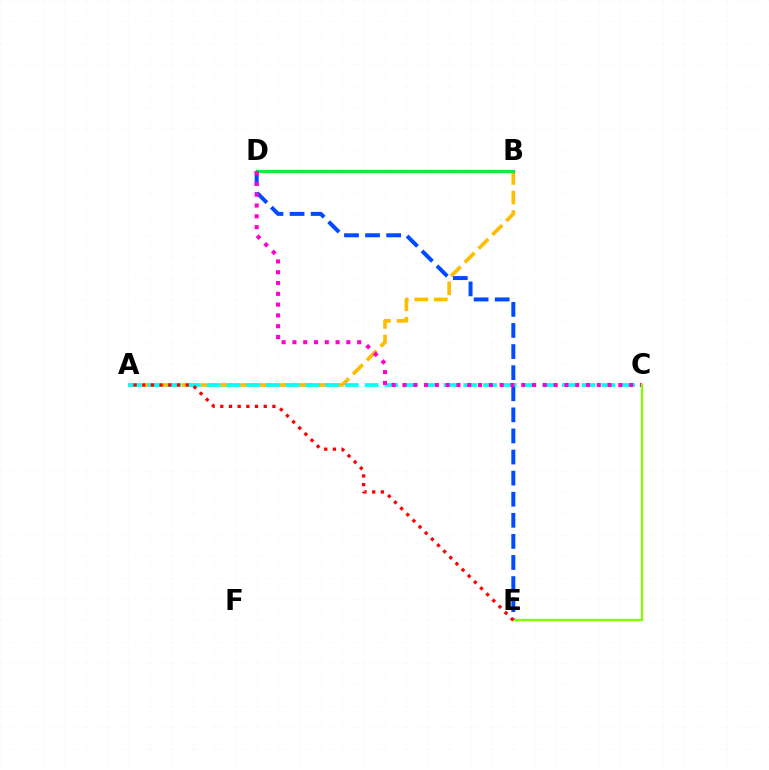{('D', 'E'): [{'color': '#004bff', 'line_style': 'dashed', 'thickness': 2.87}], ('A', 'B'): [{'color': '#ffbd00', 'line_style': 'dashed', 'thickness': 2.66}], ('B', 'D'): [{'color': '#7200ff', 'line_style': 'solid', 'thickness': 2.27}, {'color': '#00ff39', 'line_style': 'solid', 'thickness': 2.02}], ('A', 'C'): [{'color': '#00fff6', 'line_style': 'dashed', 'thickness': 2.68}], ('C', 'D'): [{'color': '#ff00cf', 'line_style': 'dotted', 'thickness': 2.93}], ('C', 'E'): [{'color': '#84ff00', 'line_style': 'solid', 'thickness': 1.67}], ('A', 'E'): [{'color': '#ff0000', 'line_style': 'dotted', 'thickness': 2.36}]}